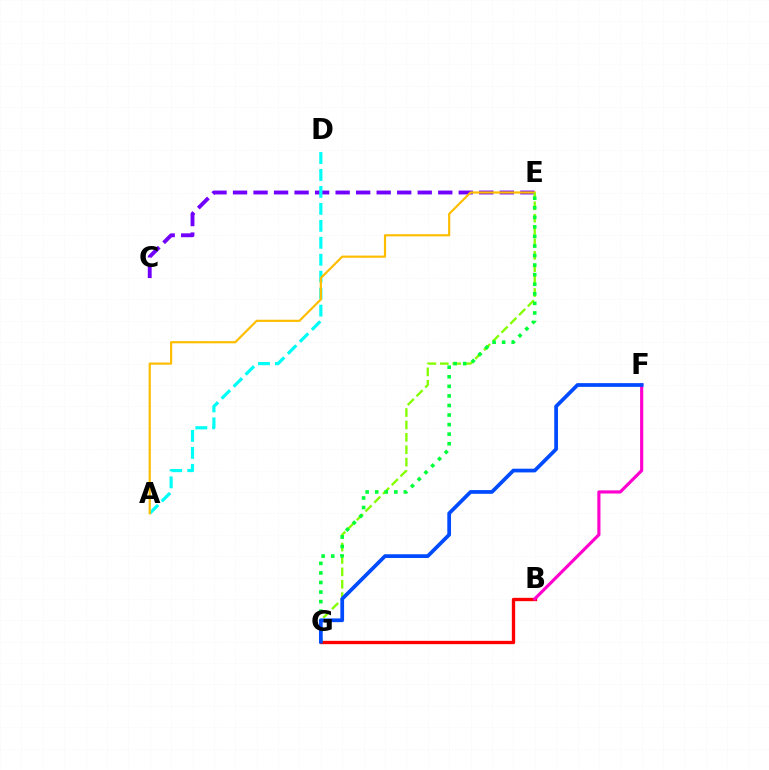{('C', 'E'): [{'color': '#7200ff', 'line_style': 'dashed', 'thickness': 2.79}], ('A', 'D'): [{'color': '#00fff6', 'line_style': 'dashed', 'thickness': 2.3}], ('B', 'G'): [{'color': '#ff0000', 'line_style': 'solid', 'thickness': 2.39}], ('B', 'F'): [{'color': '#ff00cf', 'line_style': 'solid', 'thickness': 2.27}], ('A', 'E'): [{'color': '#ffbd00', 'line_style': 'solid', 'thickness': 1.57}], ('E', 'G'): [{'color': '#84ff00', 'line_style': 'dashed', 'thickness': 1.68}, {'color': '#00ff39', 'line_style': 'dotted', 'thickness': 2.6}], ('F', 'G'): [{'color': '#004bff', 'line_style': 'solid', 'thickness': 2.68}]}